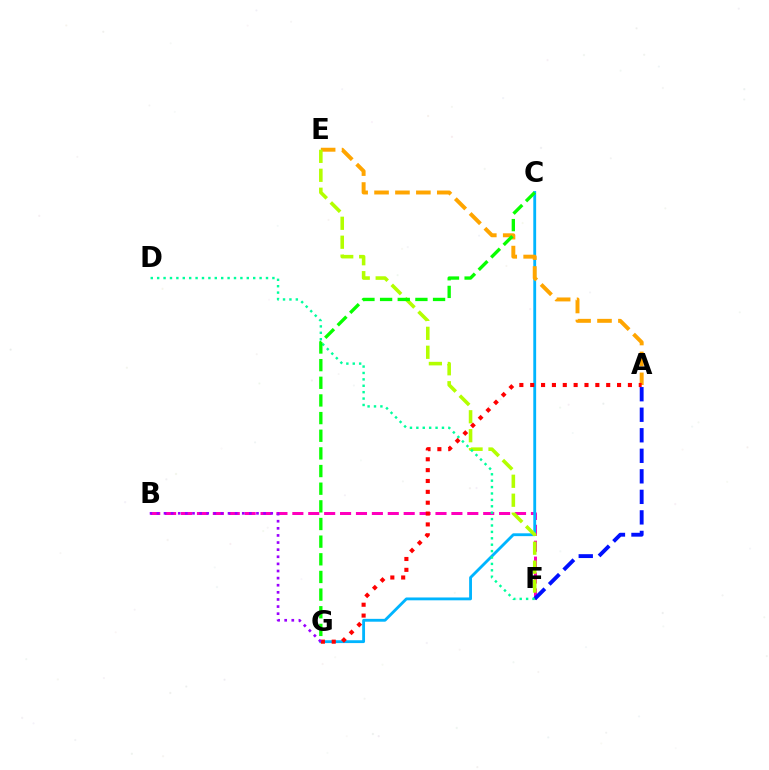{('B', 'F'): [{'color': '#ff00bd', 'line_style': 'dashed', 'thickness': 2.16}], ('C', 'G'): [{'color': '#00b5ff', 'line_style': 'solid', 'thickness': 2.05}, {'color': '#08ff00', 'line_style': 'dashed', 'thickness': 2.4}], ('A', 'E'): [{'color': '#ffa500', 'line_style': 'dashed', 'thickness': 2.84}], ('E', 'F'): [{'color': '#b3ff00', 'line_style': 'dashed', 'thickness': 2.57}], ('A', 'F'): [{'color': '#0010ff', 'line_style': 'dashed', 'thickness': 2.79}], ('D', 'F'): [{'color': '#00ff9d', 'line_style': 'dotted', 'thickness': 1.74}], ('A', 'G'): [{'color': '#ff0000', 'line_style': 'dotted', 'thickness': 2.95}], ('B', 'G'): [{'color': '#9b00ff', 'line_style': 'dotted', 'thickness': 1.93}]}